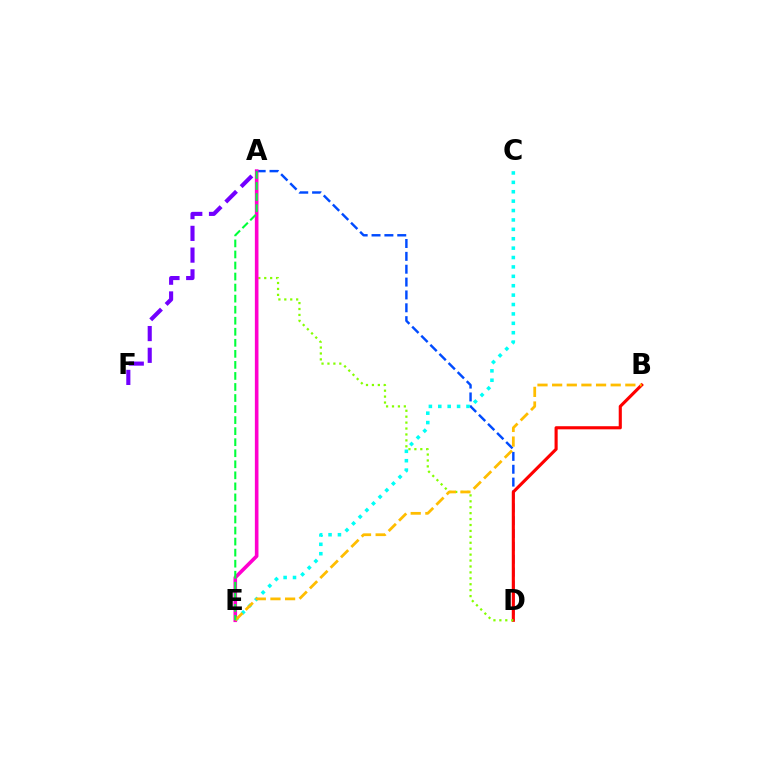{('A', 'D'): [{'color': '#004bff', 'line_style': 'dashed', 'thickness': 1.75}, {'color': '#84ff00', 'line_style': 'dotted', 'thickness': 1.61}], ('B', 'D'): [{'color': '#ff0000', 'line_style': 'solid', 'thickness': 2.24}], ('C', 'E'): [{'color': '#00fff6', 'line_style': 'dotted', 'thickness': 2.55}], ('A', 'E'): [{'color': '#ff00cf', 'line_style': 'solid', 'thickness': 2.6}, {'color': '#00ff39', 'line_style': 'dashed', 'thickness': 1.5}], ('B', 'E'): [{'color': '#ffbd00', 'line_style': 'dashed', 'thickness': 1.99}], ('A', 'F'): [{'color': '#7200ff', 'line_style': 'dashed', 'thickness': 2.95}]}